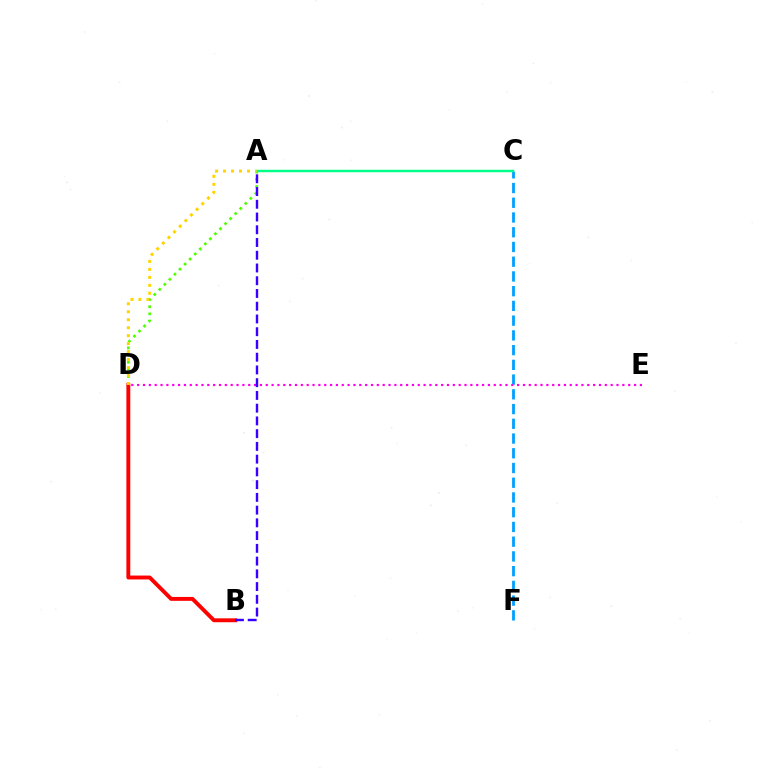{('C', 'F'): [{'color': '#009eff', 'line_style': 'dashed', 'thickness': 2.0}], ('B', 'D'): [{'color': '#ff0000', 'line_style': 'solid', 'thickness': 2.8}], ('D', 'E'): [{'color': '#ff00ed', 'line_style': 'dotted', 'thickness': 1.59}], ('A', 'D'): [{'color': '#4fff00', 'line_style': 'dotted', 'thickness': 1.94}, {'color': '#ffd500', 'line_style': 'dotted', 'thickness': 2.17}], ('A', 'C'): [{'color': '#00ff86', 'line_style': 'solid', 'thickness': 1.75}], ('A', 'B'): [{'color': '#3700ff', 'line_style': 'dashed', 'thickness': 1.73}]}